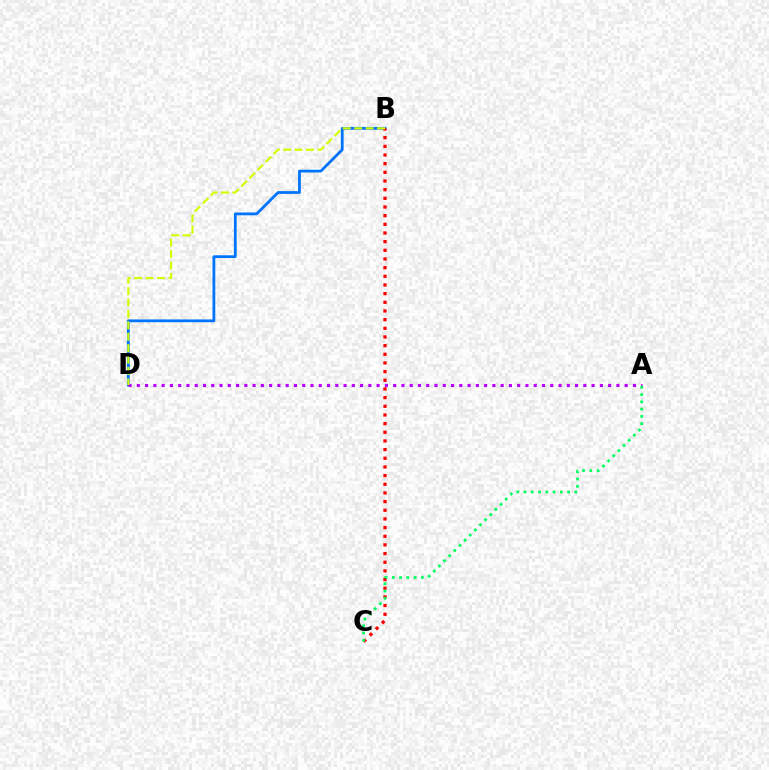{('B', 'D'): [{'color': '#0074ff', 'line_style': 'solid', 'thickness': 2.0}, {'color': '#d1ff00', 'line_style': 'dashed', 'thickness': 1.55}], ('A', 'D'): [{'color': '#b900ff', 'line_style': 'dotted', 'thickness': 2.25}], ('B', 'C'): [{'color': '#ff0000', 'line_style': 'dotted', 'thickness': 2.35}], ('A', 'C'): [{'color': '#00ff5c', 'line_style': 'dotted', 'thickness': 1.97}]}